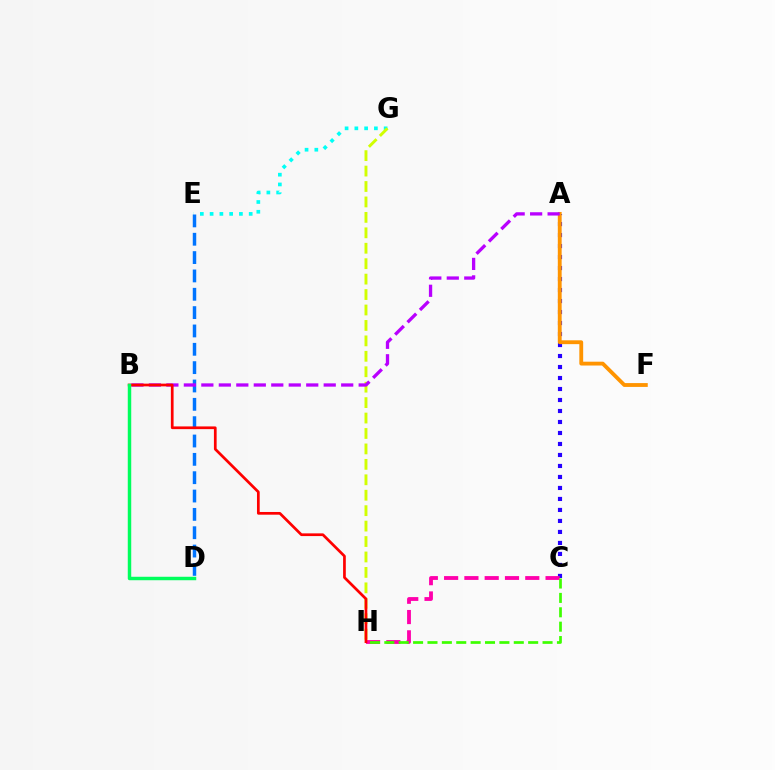{('A', 'C'): [{'color': '#2500ff', 'line_style': 'dotted', 'thickness': 2.99}], ('E', 'G'): [{'color': '#00fff6', 'line_style': 'dotted', 'thickness': 2.65}], ('D', 'E'): [{'color': '#0074ff', 'line_style': 'dashed', 'thickness': 2.49}], ('G', 'H'): [{'color': '#d1ff00', 'line_style': 'dashed', 'thickness': 2.1}], ('A', 'F'): [{'color': '#ff9400', 'line_style': 'solid', 'thickness': 2.76}], ('C', 'H'): [{'color': '#ff00ac', 'line_style': 'dashed', 'thickness': 2.76}, {'color': '#3dff00', 'line_style': 'dashed', 'thickness': 1.95}], ('A', 'B'): [{'color': '#b900ff', 'line_style': 'dashed', 'thickness': 2.37}], ('B', 'H'): [{'color': '#ff0000', 'line_style': 'solid', 'thickness': 1.95}], ('B', 'D'): [{'color': '#00ff5c', 'line_style': 'solid', 'thickness': 2.49}]}